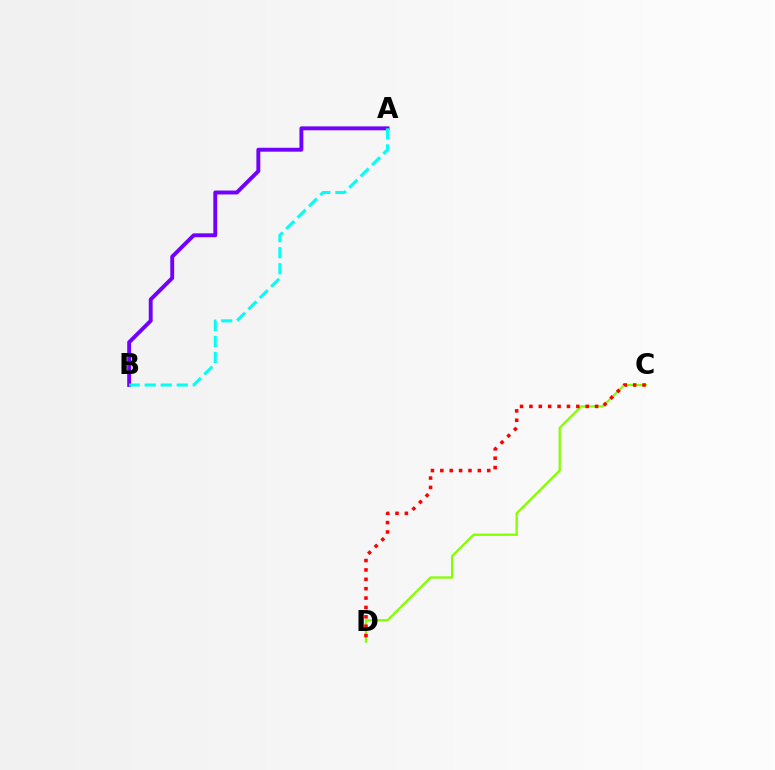{('A', 'B'): [{'color': '#7200ff', 'line_style': 'solid', 'thickness': 2.81}, {'color': '#00fff6', 'line_style': 'dashed', 'thickness': 2.18}], ('C', 'D'): [{'color': '#84ff00', 'line_style': 'solid', 'thickness': 1.64}, {'color': '#ff0000', 'line_style': 'dotted', 'thickness': 2.55}]}